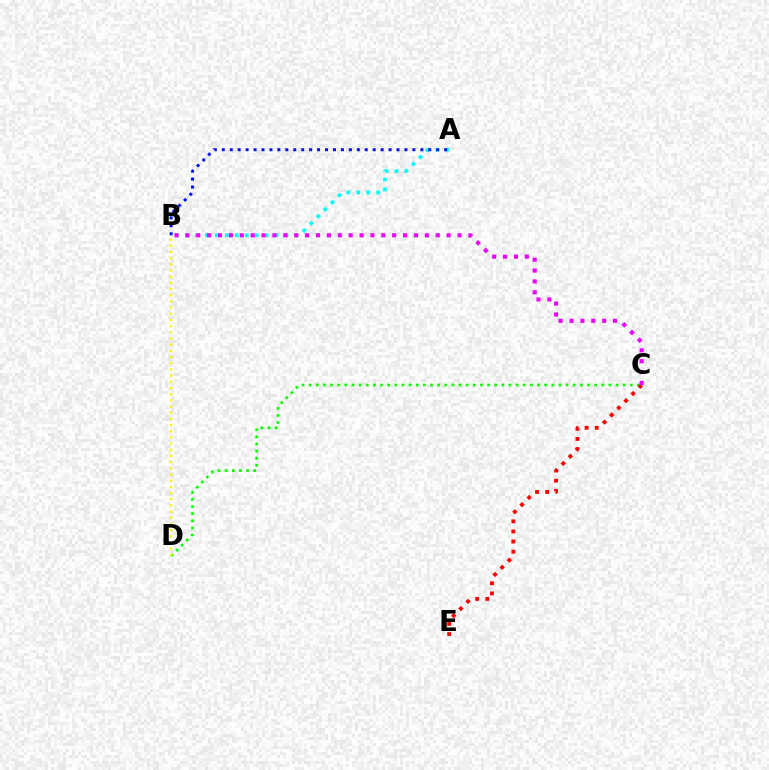{('C', 'D'): [{'color': '#08ff00', 'line_style': 'dotted', 'thickness': 1.94}], ('A', 'B'): [{'color': '#00fff6', 'line_style': 'dotted', 'thickness': 2.7}, {'color': '#0010ff', 'line_style': 'dotted', 'thickness': 2.16}], ('C', 'E'): [{'color': '#ff0000', 'line_style': 'dotted', 'thickness': 2.75}], ('B', 'D'): [{'color': '#fcf500', 'line_style': 'dotted', 'thickness': 1.68}], ('B', 'C'): [{'color': '#ee00ff', 'line_style': 'dotted', 'thickness': 2.96}]}